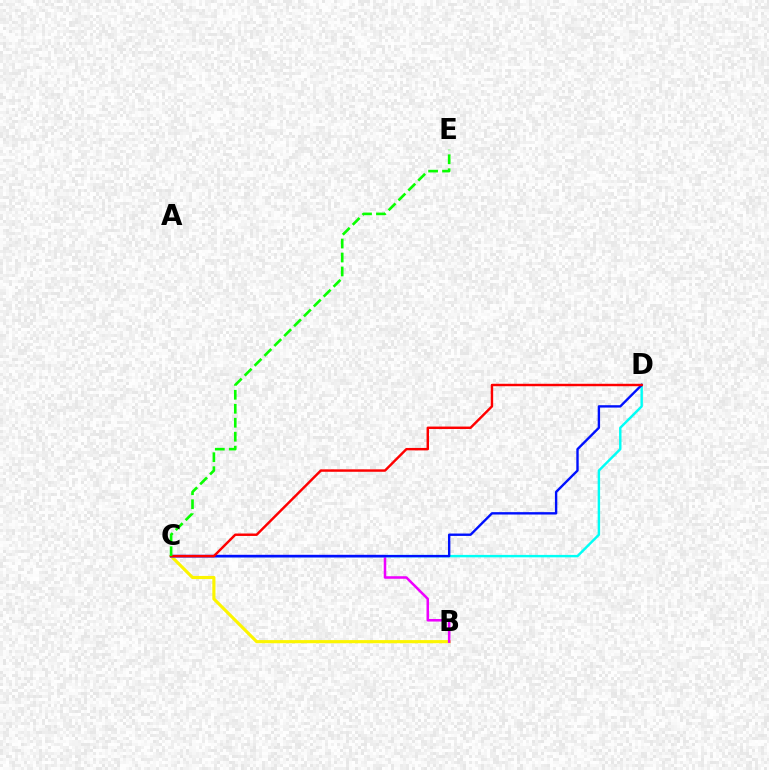{('B', 'C'): [{'color': '#fcf500', 'line_style': 'solid', 'thickness': 2.25}, {'color': '#ee00ff', 'line_style': 'solid', 'thickness': 1.83}], ('C', 'D'): [{'color': '#00fff6', 'line_style': 'solid', 'thickness': 1.75}, {'color': '#0010ff', 'line_style': 'solid', 'thickness': 1.71}, {'color': '#ff0000', 'line_style': 'solid', 'thickness': 1.76}], ('C', 'E'): [{'color': '#08ff00', 'line_style': 'dashed', 'thickness': 1.9}]}